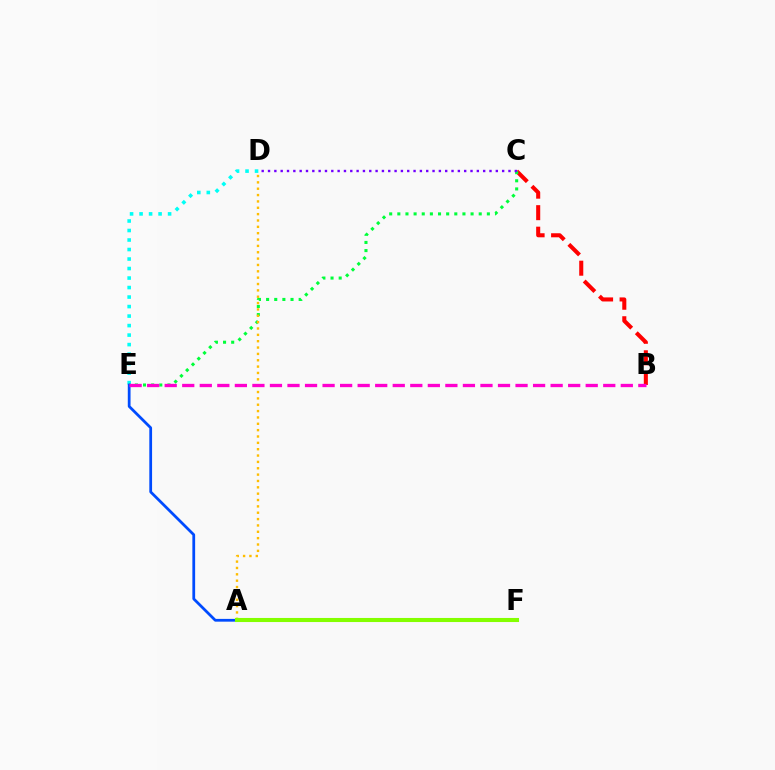{('D', 'E'): [{'color': '#00fff6', 'line_style': 'dotted', 'thickness': 2.58}], ('B', 'C'): [{'color': '#ff0000', 'line_style': 'dashed', 'thickness': 2.92}], ('C', 'E'): [{'color': '#00ff39', 'line_style': 'dotted', 'thickness': 2.21}], ('A', 'D'): [{'color': '#ffbd00', 'line_style': 'dotted', 'thickness': 1.73}], ('E', 'F'): [{'color': '#004bff', 'line_style': 'solid', 'thickness': 1.99}], ('C', 'D'): [{'color': '#7200ff', 'line_style': 'dotted', 'thickness': 1.72}], ('A', 'F'): [{'color': '#84ff00', 'line_style': 'solid', 'thickness': 2.94}], ('B', 'E'): [{'color': '#ff00cf', 'line_style': 'dashed', 'thickness': 2.38}]}